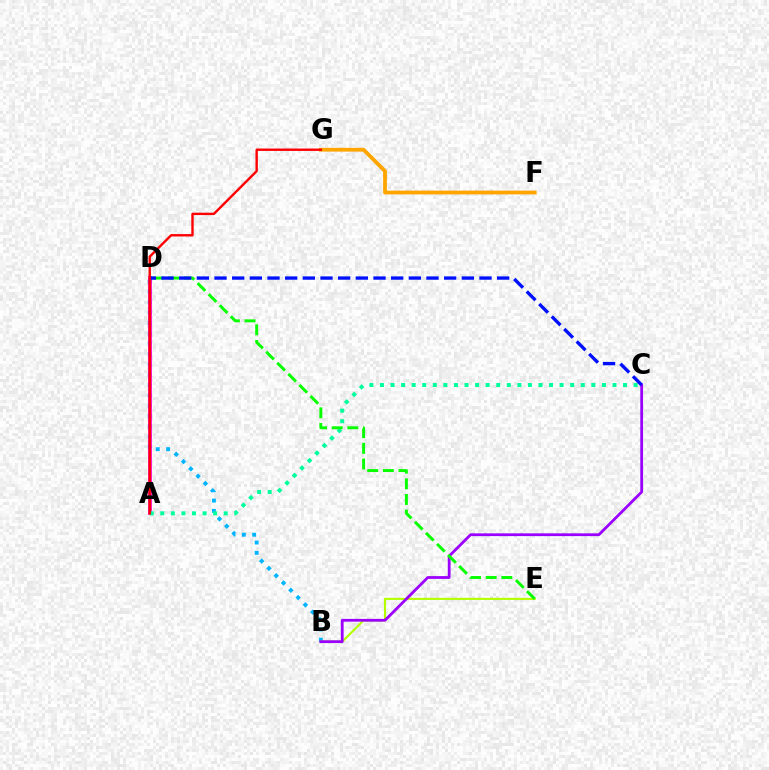{('B', 'D'): [{'color': '#00b5ff', 'line_style': 'dotted', 'thickness': 2.8}], ('B', 'E'): [{'color': '#b3ff00', 'line_style': 'solid', 'thickness': 1.52}], ('A', 'D'): [{'color': '#ff00bd', 'line_style': 'solid', 'thickness': 2.69}], ('A', 'C'): [{'color': '#00ff9d', 'line_style': 'dotted', 'thickness': 2.87}], ('B', 'C'): [{'color': '#9b00ff', 'line_style': 'solid', 'thickness': 2.0}], ('D', 'E'): [{'color': '#08ff00', 'line_style': 'dashed', 'thickness': 2.13}], ('C', 'D'): [{'color': '#0010ff', 'line_style': 'dashed', 'thickness': 2.4}], ('F', 'G'): [{'color': '#ffa500', 'line_style': 'solid', 'thickness': 2.73}], ('A', 'G'): [{'color': '#ff0000', 'line_style': 'solid', 'thickness': 1.72}]}